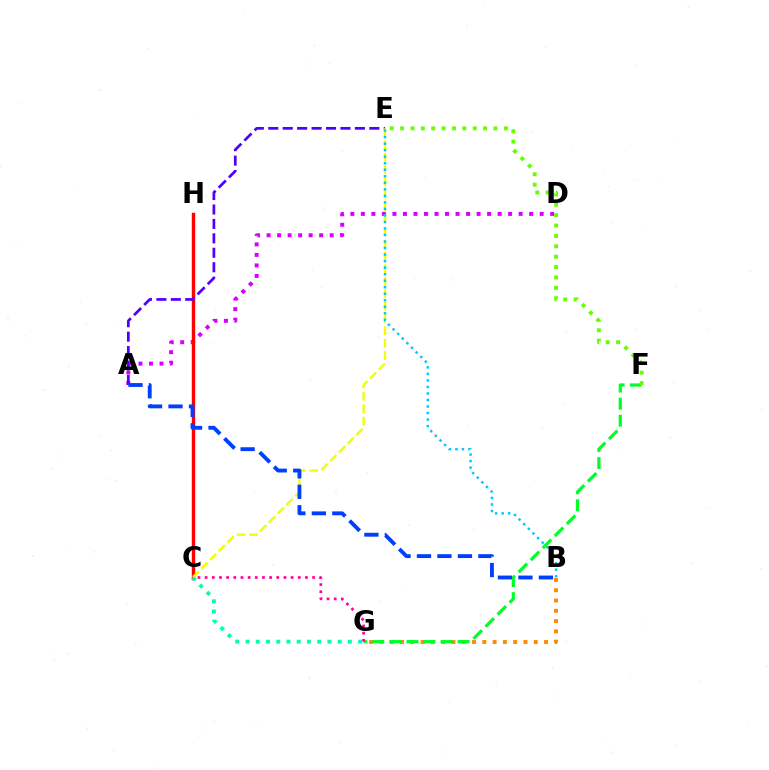{('B', 'G'): [{'color': '#ff8800', 'line_style': 'dotted', 'thickness': 2.8}], ('A', 'D'): [{'color': '#d600ff', 'line_style': 'dotted', 'thickness': 2.86}], ('C', 'H'): [{'color': '#ff0000', 'line_style': 'solid', 'thickness': 2.45}], ('F', 'G'): [{'color': '#00ff27', 'line_style': 'dashed', 'thickness': 2.32}], ('C', 'G'): [{'color': '#00ffaf', 'line_style': 'dotted', 'thickness': 2.78}, {'color': '#ff00a0', 'line_style': 'dotted', 'thickness': 1.95}], ('A', 'E'): [{'color': '#4f00ff', 'line_style': 'dashed', 'thickness': 1.96}], ('C', 'E'): [{'color': '#eeff00', 'line_style': 'dashed', 'thickness': 1.68}], ('E', 'F'): [{'color': '#66ff00', 'line_style': 'dotted', 'thickness': 2.82}], ('B', 'E'): [{'color': '#00c7ff', 'line_style': 'dotted', 'thickness': 1.77}], ('A', 'B'): [{'color': '#003fff', 'line_style': 'dashed', 'thickness': 2.78}]}